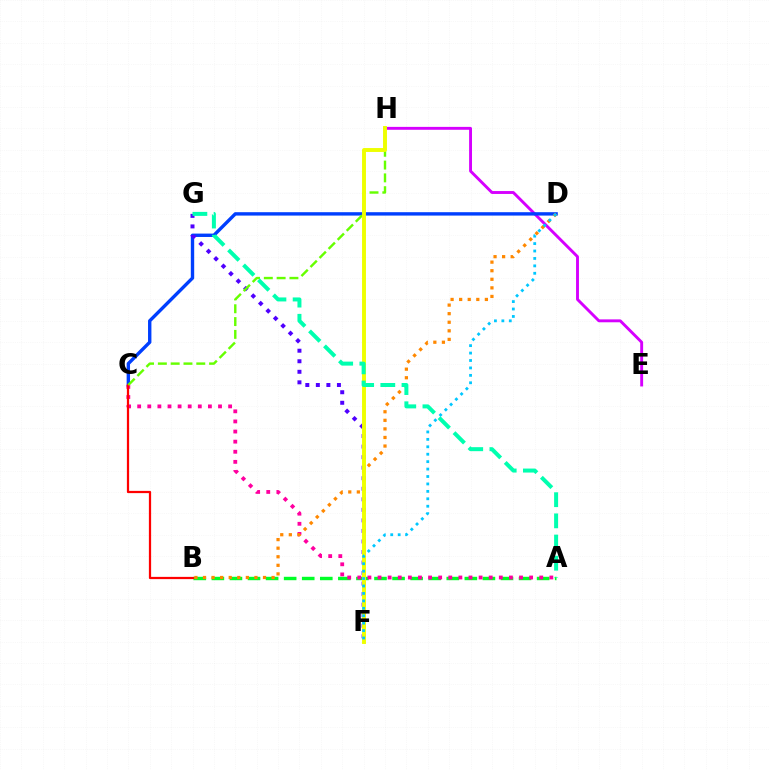{('E', 'H'): [{'color': '#d600ff', 'line_style': 'solid', 'thickness': 2.09}], ('C', 'D'): [{'color': '#003fff', 'line_style': 'solid', 'thickness': 2.44}], ('A', 'B'): [{'color': '#00ff27', 'line_style': 'dashed', 'thickness': 2.45}], ('A', 'C'): [{'color': '#ff00a0', 'line_style': 'dotted', 'thickness': 2.75}], ('F', 'G'): [{'color': '#4f00ff', 'line_style': 'dotted', 'thickness': 2.86}], ('B', 'C'): [{'color': '#ff0000', 'line_style': 'solid', 'thickness': 1.61}], ('B', 'D'): [{'color': '#ff8800', 'line_style': 'dotted', 'thickness': 2.33}], ('C', 'H'): [{'color': '#66ff00', 'line_style': 'dashed', 'thickness': 1.74}], ('F', 'H'): [{'color': '#eeff00', 'line_style': 'solid', 'thickness': 2.82}], ('A', 'G'): [{'color': '#00ffaf', 'line_style': 'dashed', 'thickness': 2.88}], ('D', 'F'): [{'color': '#00c7ff', 'line_style': 'dotted', 'thickness': 2.02}]}